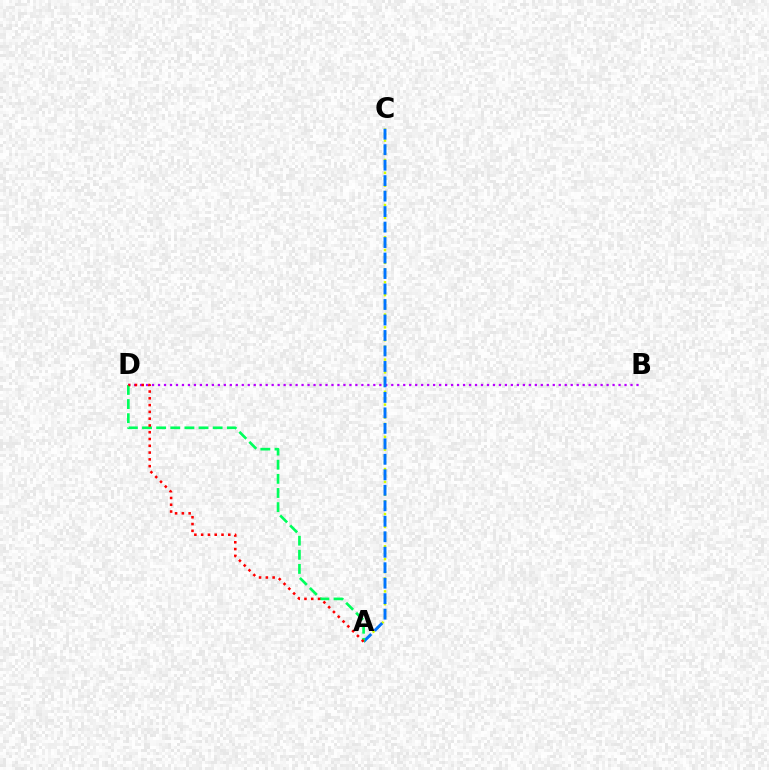{('A', 'C'): [{'color': '#d1ff00', 'line_style': 'dotted', 'thickness': 1.75}, {'color': '#0074ff', 'line_style': 'dashed', 'thickness': 2.1}], ('B', 'D'): [{'color': '#b900ff', 'line_style': 'dotted', 'thickness': 1.62}], ('A', 'D'): [{'color': '#00ff5c', 'line_style': 'dashed', 'thickness': 1.92}, {'color': '#ff0000', 'line_style': 'dotted', 'thickness': 1.84}]}